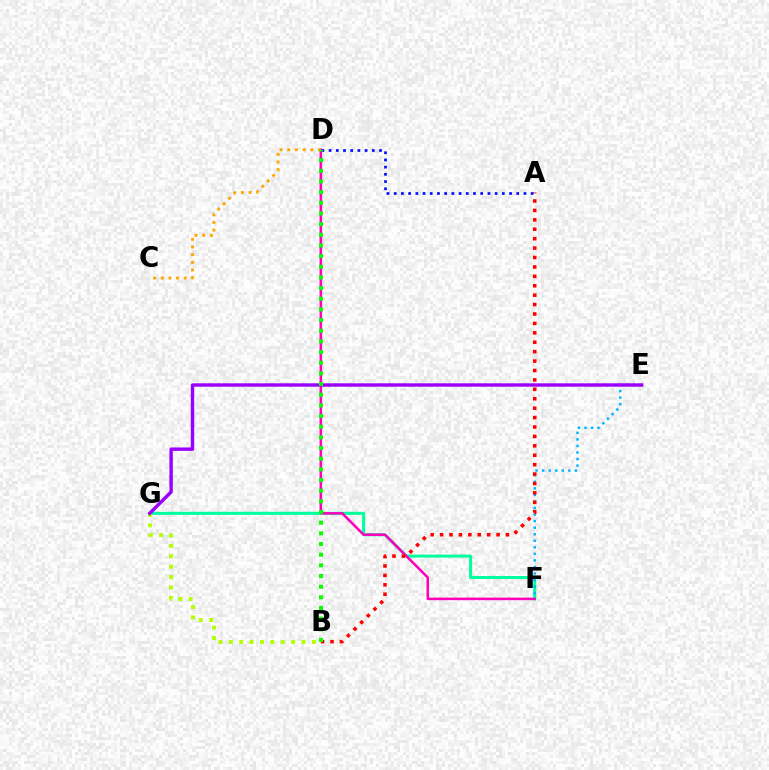{('F', 'G'): [{'color': '#00ff9d', 'line_style': 'solid', 'thickness': 2.18}], ('B', 'G'): [{'color': '#b3ff00', 'line_style': 'dotted', 'thickness': 2.82}], ('D', 'F'): [{'color': '#ff00bd', 'line_style': 'solid', 'thickness': 1.83}], ('E', 'F'): [{'color': '#00b5ff', 'line_style': 'dotted', 'thickness': 1.78}], ('A', 'B'): [{'color': '#ff0000', 'line_style': 'dotted', 'thickness': 2.56}], ('E', 'G'): [{'color': '#9b00ff', 'line_style': 'solid', 'thickness': 2.45}], ('A', 'D'): [{'color': '#0010ff', 'line_style': 'dotted', 'thickness': 1.96}], ('C', 'D'): [{'color': '#ffa500', 'line_style': 'dotted', 'thickness': 2.08}], ('B', 'D'): [{'color': '#08ff00', 'line_style': 'dotted', 'thickness': 2.9}]}